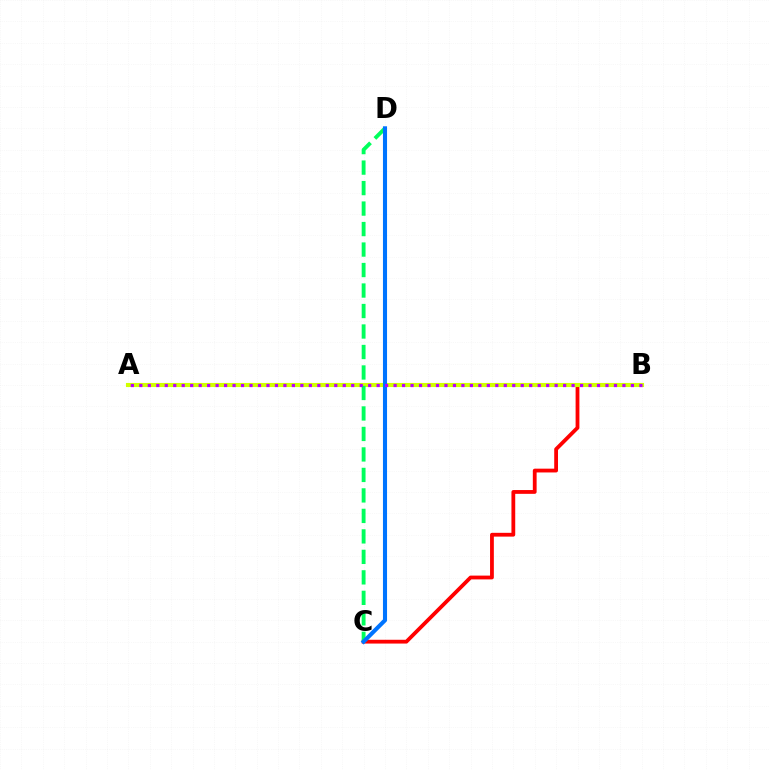{('B', 'C'): [{'color': '#ff0000', 'line_style': 'solid', 'thickness': 2.73}], ('A', 'B'): [{'color': '#d1ff00', 'line_style': 'solid', 'thickness': 2.95}, {'color': '#b900ff', 'line_style': 'dotted', 'thickness': 2.3}], ('C', 'D'): [{'color': '#00ff5c', 'line_style': 'dashed', 'thickness': 2.78}, {'color': '#0074ff', 'line_style': 'solid', 'thickness': 2.94}]}